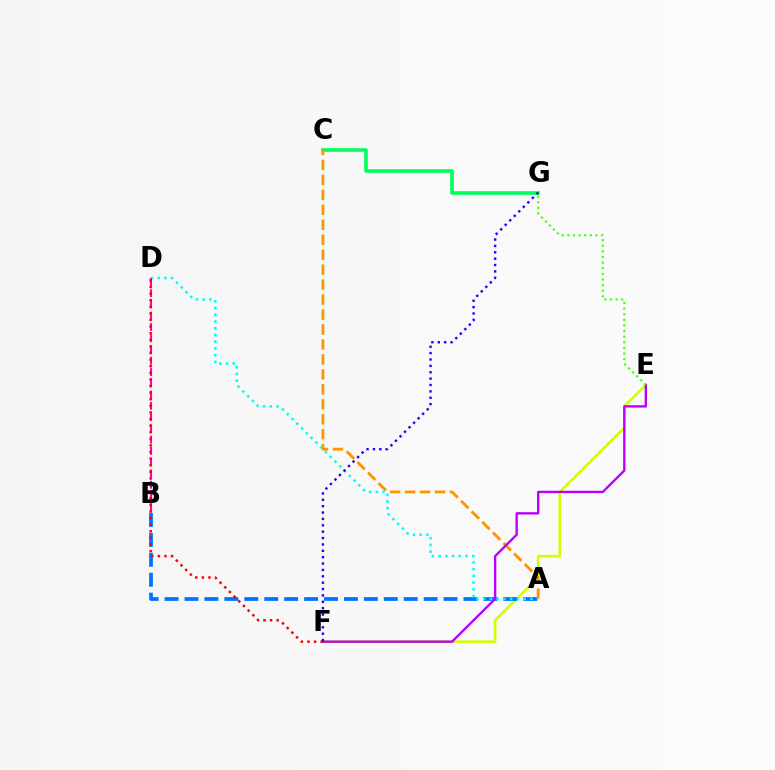{('E', 'F'): [{'color': '#d1ff00', 'line_style': 'solid', 'thickness': 1.85}, {'color': '#b900ff', 'line_style': 'solid', 'thickness': 1.7}], ('C', 'G'): [{'color': '#00ff5c', 'line_style': 'solid', 'thickness': 2.59}], ('A', 'B'): [{'color': '#0074ff', 'line_style': 'dashed', 'thickness': 2.71}], ('A', 'C'): [{'color': '#ff9400', 'line_style': 'dashed', 'thickness': 2.03}], ('A', 'D'): [{'color': '#00fff6', 'line_style': 'dotted', 'thickness': 1.83}], ('B', 'D'): [{'color': '#ff00ac', 'line_style': 'dashed', 'thickness': 1.53}], ('D', 'F'): [{'color': '#ff0000', 'line_style': 'dotted', 'thickness': 1.79}], ('E', 'G'): [{'color': '#3dff00', 'line_style': 'dotted', 'thickness': 1.53}], ('F', 'G'): [{'color': '#2500ff', 'line_style': 'dotted', 'thickness': 1.73}]}